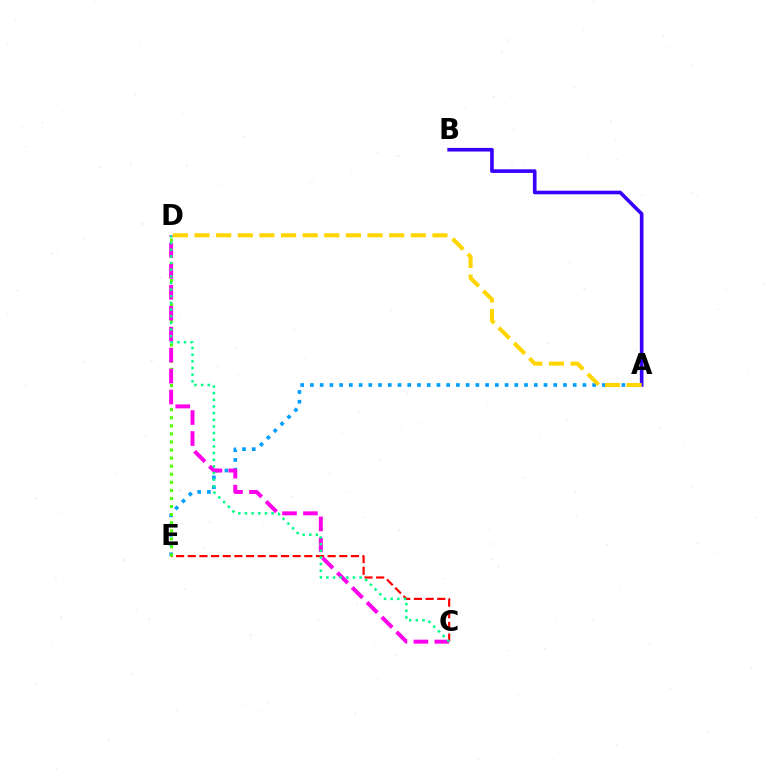{('A', 'B'): [{'color': '#3700ff', 'line_style': 'solid', 'thickness': 2.62}], ('A', 'E'): [{'color': '#009eff', 'line_style': 'dotted', 'thickness': 2.64}], ('C', 'E'): [{'color': '#ff0000', 'line_style': 'dashed', 'thickness': 1.58}], ('D', 'E'): [{'color': '#4fff00', 'line_style': 'dotted', 'thickness': 2.19}], ('C', 'D'): [{'color': '#ff00ed', 'line_style': 'dashed', 'thickness': 2.85}, {'color': '#00ff86', 'line_style': 'dotted', 'thickness': 1.81}], ('A', 'D'): [{'color': '#ffd500', 'line_style': 'dashed', 'thickness': 2.94}]}